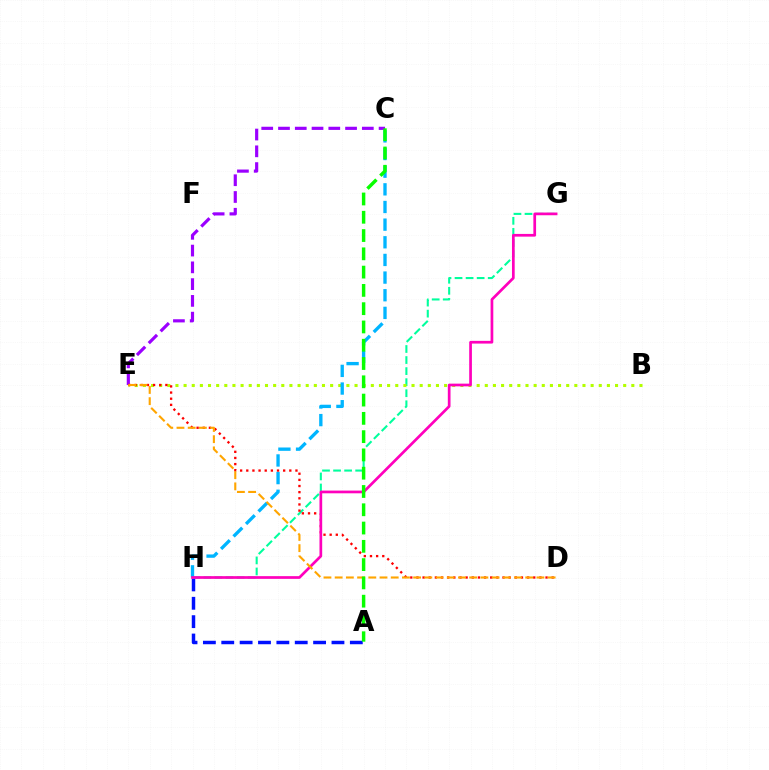{('C', 'E'): [{'color': '#9b00ff', 'line_style': 'dashed', 'thickness': 2.28}], ('G', 'H'): [{'color': '#00ff9d', 'line_style': 'dashed', 'thickness': 1.5}, {'color': '#ff00bd', 'line_style': 'solid', 'thickness': 1.95}], ('B', 'E'): [{'color': '#b3ff00', 'line_style': 'dotted', 'thickness': 2.21}], ('D', 'E'): [{'color': '#ff0000', 'line_style': 'dotted', 'thickness': 1.67}, {'color': '#ffa500', 'line_style': 'dashed', 'thickness': 1.52}], ('C', 'H'): [{'color': '#00b5ff', 'line_style': 'dashed', 'thickness': 2.4}], ('A', 'H'): [{'color': '#0010ff', 'line_style': 'dashed', 'thickness': 2.5}], ('A', 'C'): [{'color': '#08ff00', 'line_style': 'dashed', 'thickness': 2.48}]}